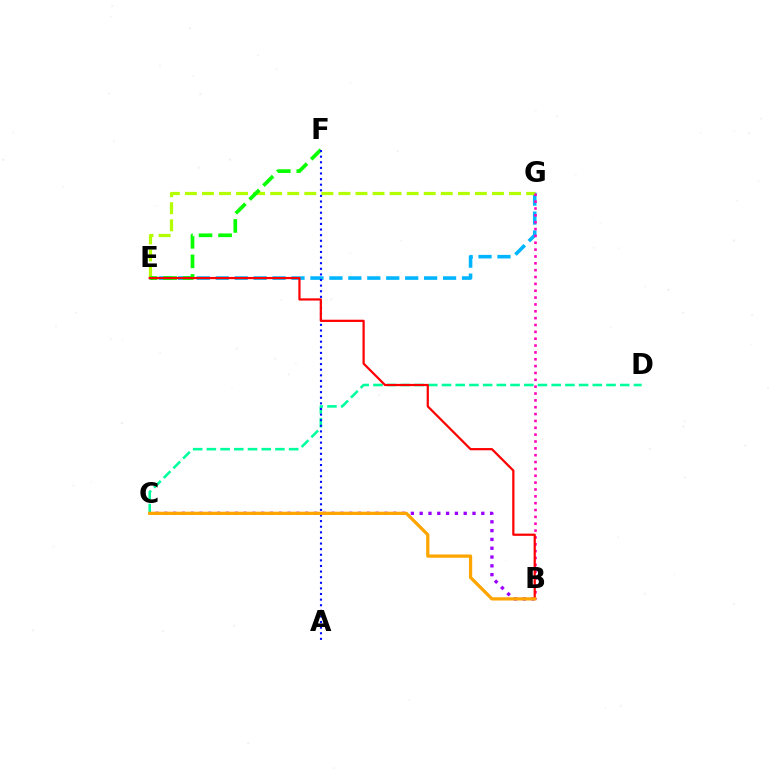{('E', 'G'): [{'color': '#00b5ff', 'line_style': 'dashed', 'thickness': 2.57}, {'color': '#b3ff00', 'line_style': 'dashed', 'thickness': 2.32}], ('B', 'G'): [{'color': '#ff00bd', 'line_style': 'dotted', 'thickness': 1.86}], ('C', 'D'): [{'color': '#00ff9d', 'line_style': 'dashed', 'thickness': 1.86}], ('E', 'F'): [{'color': '#08ff00', 'line_style': 'dashed', 'thickness': 2.66}], ('A', 'F'): [{'color': '#0010ff', 'line_style': 'dotted', 'thickness': 1.52}], ('B', 'C'): [{'color': '#9b00ff', 'line_style': 'dotted', 'thickness': 2.39}, {'color': '#ffa500', 'line_style': 'solid', 'thickness': 2.34}], ('B', 'E'): [{'color': '#ff0000', 'line_style': 'solid', 'thickness': 1.6}]}